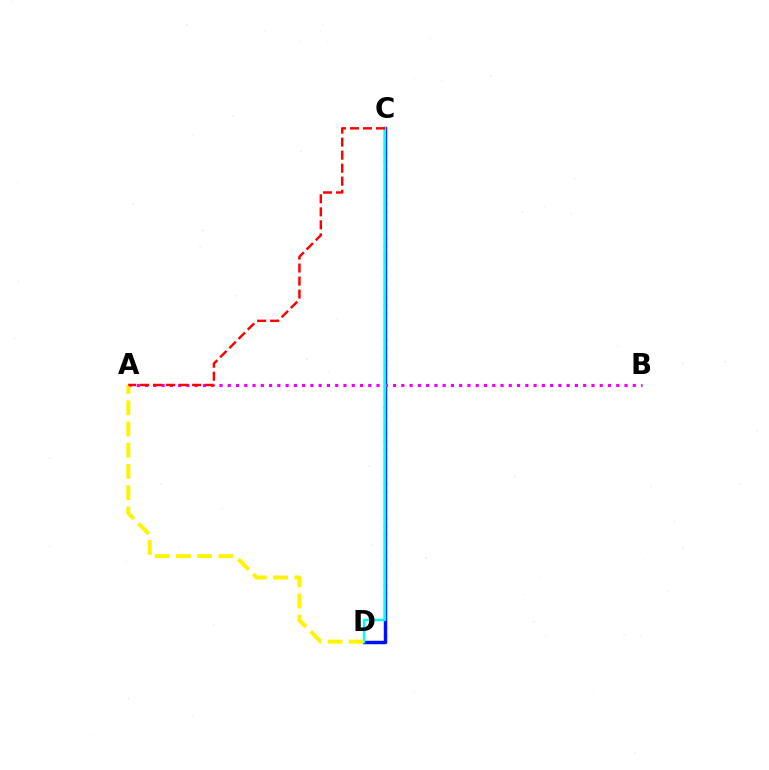{('C', 'D'): [{'color': '#08ff00', 'line_style': 'dotted', 'thickness': 2.3}, {'color': '#0010ff', 'line_style': 'solid', 'thickness': 2.47}, {'color': '#00fff6', 'line_style': 'solid', 'thickness': 1.7}], ('A', 'B'): [{'color': '#ee00ff', 'line_style': 'dotted', 'thickness': 2.25}], ('A', 'D'): [{'color': '#fcf500', 'line_style': 'dashed', 'thickness': 2.88}], ('A', 'C'): [{'color': '#ff0000', 'line_style': 'dashed', 'thickness': 1.77}]}